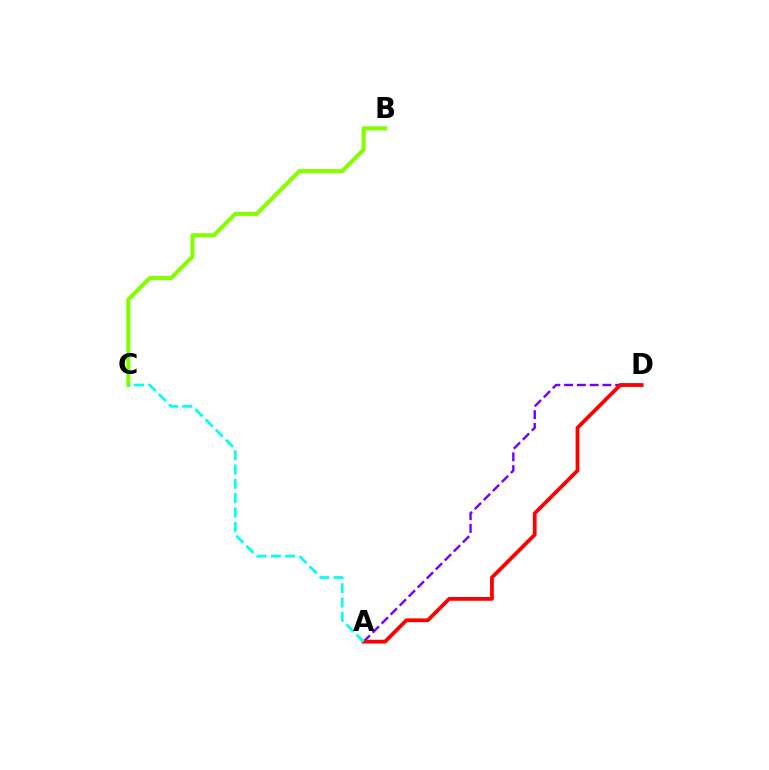{('A', 'D'): [{'color': '#7200ff', 'line_style': 'dashed', 'thickness': 1.73}, {'color': '#ff0000', 'line_style': 'solid', 'thickness': 2.72}], ('B', 'C'): [{'color': '#84ff00', 'line_style': 'solid', 'thickness': 2.94}], ('A', 'C'): [{'color': '#00fff6', 'line_style': 'dashed', 'thickness': 1.95}]}